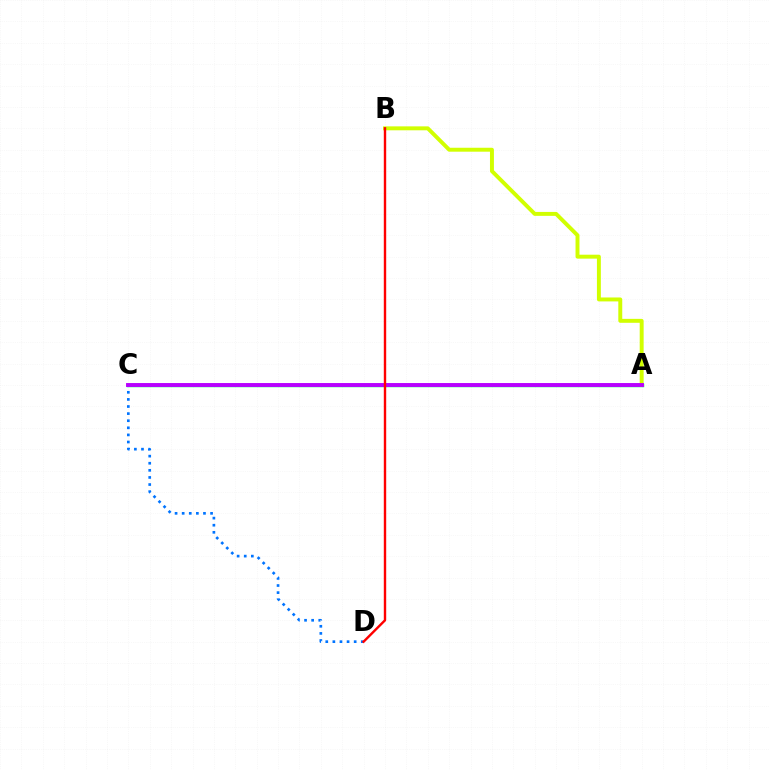{('A', 'C'): [{'color': '#00ff5c', 'line_style': 'solid', 'thickness': 2.49}, {'color': '#b900ff', 'line_style': 'solid', 'thickness': 2.81}], ('A', 'B'): [{'color': '#d1ff00', 'line_style': 'solid', 'thickness': 2.83}], ('C', 'D'): [{'color': '#0074ff', 'line_style': 'dotted', 'thickness': 1.93}], ('B', 'D'): [{'color': '#ff0000', 'line_style': 'solid', 'thickness': 1.73}]}